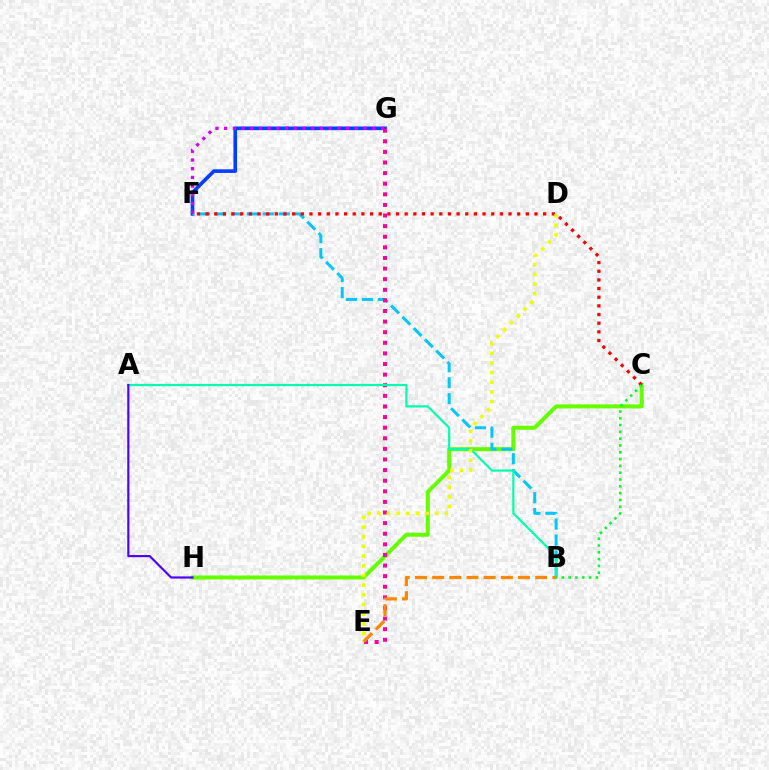{('C', 'H'): [{'color': '#66ff00', 'line_style': 'solid', 'thickness': 2.9}], ('F', 'G'): [{'color': '#003fff', 'line_style': 'solid', 'thickness': 2.63}, {'color': '#d600ff', 'line_style': 'dotted', 'thickness': 2.37}], ('B', 'F'): [{'color': '#00c7ff', 'line_style': 'dashed', 'thickness': 2.17}], ('E', 'G'): [{'color': '#ff00a0', 'line_style': 'dotted', 'thickness': 2.88}], ('A', 'B'): [{'color': '#00ffaf', 'line_style': 'solid', 'thickness': 1.58}], ('C', 'F'): [{'color': '#ff0000', 'line_style': 'dotted', 'thickness': 2.35}], ('B', 'C'): [{'color': '#00ff27', 'line_style': 'dotted', 'thickness': 1.85}], ('D', 'E'): [{'color': '#eeff00', 'line_style': 'dotted', 'thickness': 2.62}], ('B', 'E'): [{'color': '#ff8800', 'line_style': 'dashed', 'thickness': 2.33}], ('A', 'H'): [{'color': '#4f00ff', 'line_style': 'solid', 'thickness': 1.56}]}